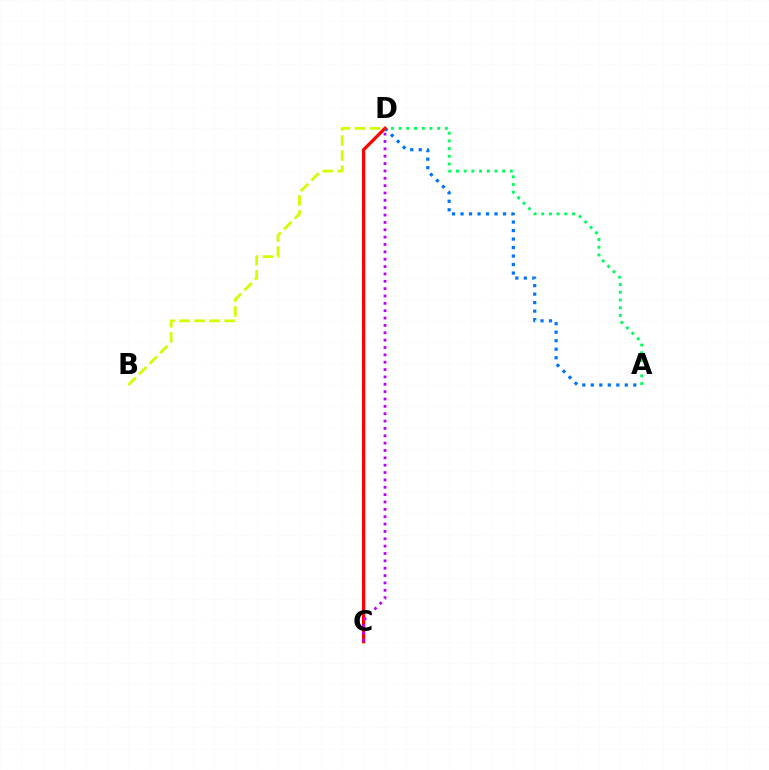{('A', 'D'): [{'color': '#00ff5c', 'line_style': 'dotted', 'thickness': 2.09}, {'color': '#0074ff', 'line_style': 'dotted', 'thickness': 2.31}], ('C', 'D'): [{'color': '#ff0000', 'line_style': 'solid', 'thickness': 2.33}, {'color': '#b900ff', 'line_style': 'dotted', 'thickness': 2.0}], ('B', 'D'): [{'color': '#d1ff00', 'line_style': 'dashed', 'thickness': 2.04}]}